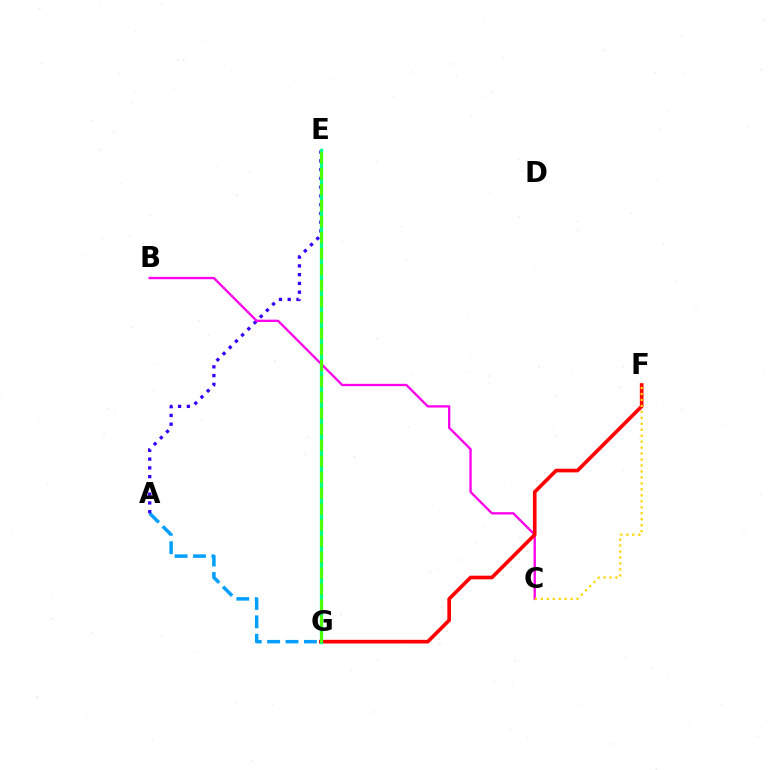{('A', 'G'): [{'color': '#009eff', 'line_style': 'dashed', 'thickness': 2.5}], ('A', 'E'): [{'color': '#3700ff', 'line_style': 'dotted', 'thickness': 2.38}], ('B', 'C'): [{'color': '#ff00ed', 'line_style': 'solid', 'thickness': 1.68}], ('F', 'G'): [{'color': '#ff0000', 'line_style': 'solid', 'thickness': 2.63}], ('E', 'G'): [{'color': '#00ff86', 'line_style': 'solid', 'thickness': 2.35}, {'color': '#4fff00', 'line_style': 'dashed', 'thickness': 2.17}], ('C', 'F'): [{'color': '#ffd500', 'line_style': 'dotted', 'thickness': 1.62}]}